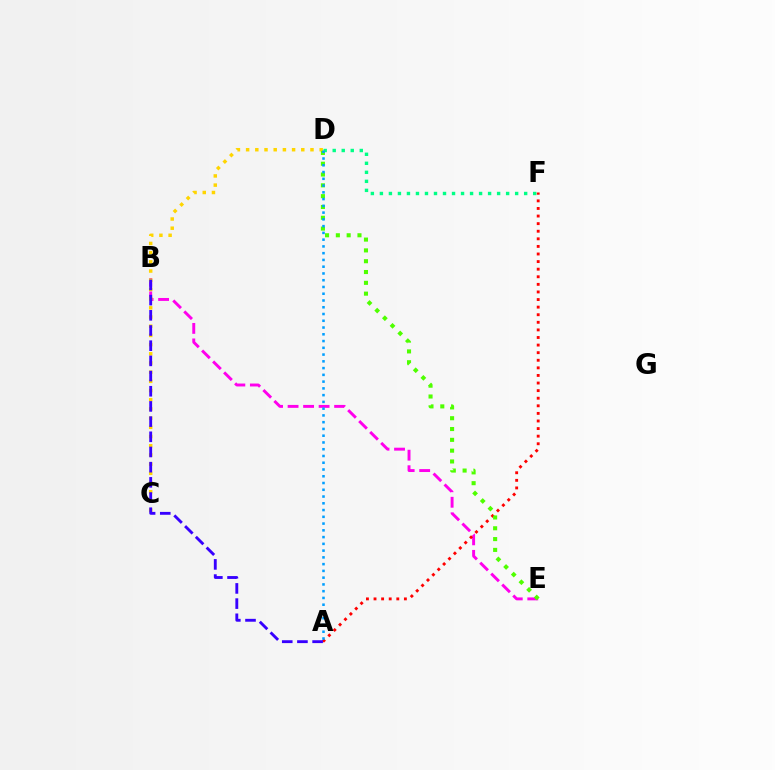{('B', 'E'): [{'color': '#ff00ed', 'line_style': 'dashed', 'thickness': 2.11}], ('C', 'D'): [{'color': '#ffd500', 'line_style': 'dotted', 'thickness': 2.5}], ('A', 'F'): [{'color': '#ff0000', 'line_style': 'dotted', 'thickness': 2.06}], ('D', 'F'): [{'color': '#00ff86', 'line_style': 'dotted', 'thickness': 2.45}], ('D', 'E'): [{'color': '#4fff00', 'line_style': 'dotted', 'thickness': 2.94}], ('A', 'B'): [{'color': '#3700ff', 'line_style': 'dashed', 'thickness': 2.06}], ('A', 'D'): [{'color': '#009eff', 'line_style': 'dotted', 'thickness': 1.84}]}